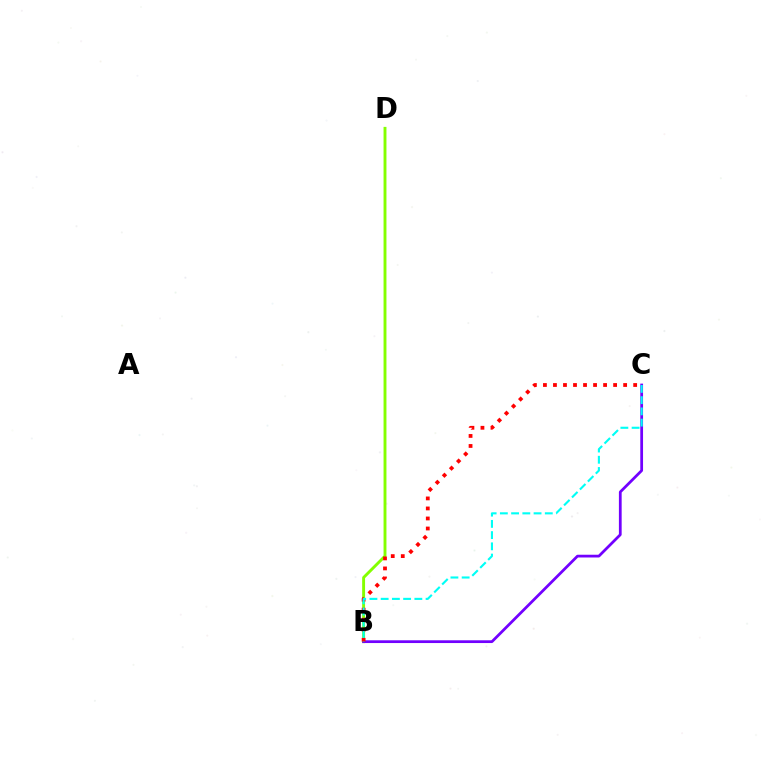{('B', 'D'): [{'color': '#84ff00', 'line_style': 'solid', 'thickness': 2.09}], ('B', 'C'): [{'color': '#7200ff', 'line_style': 'solid', 'thickness': 1.98}, {'color': '#ff0000', 'line_style': 'dotted', 'thickness': 2.72}, {'color': '#00fff6', 'line_style': 'dashed', 'thickness': 1.53}]}